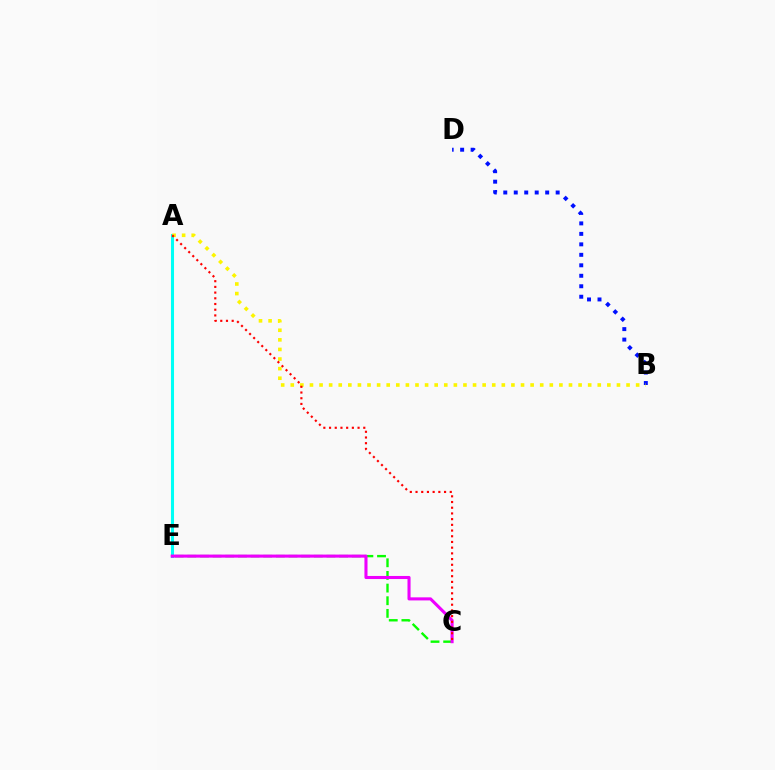{('C', 'E'): [{'color': '#08ff00', 'line_style': 'dashed', 'thickness': 1.72}, {'color': '#ee00ff', 'line_style': 'solid', 'thickness': 2.22}], ('A', 'E'): [{'color': '#00fff6', 'line_style': 'solid', 'thickness': 2.2}], ('B', 'D'): [{'color': '#0010ff', 'line_style': 'dotted', 'thickness': 2.85}], ('A', 'B'): [{'color': '#fcf500', 'line_style': 'dotted', 'thickness': 2.61}], ('A', 'C'): [{'color': '#ff0000', 'line_style': 'dotted', 'thickness': 1.55}]}